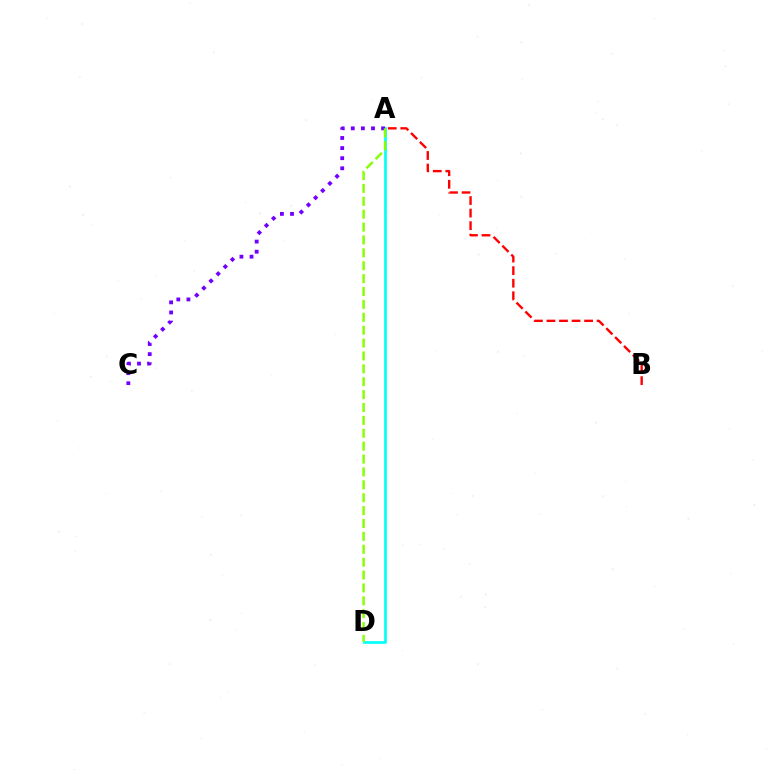{('A', 'D'): [{'color': '#00fff6', 'line_style': 'solid', 'thickness': 1.94}, {'color': '#84ff00', 'line_style': 'dashed', 'thickness': 1.75}], ('A', 'C'): [{'color': '#7200ff', 'line_style': 'dotted', 'thickness': 2.75}], ('A', 'B'): [{'color': '#ff0000', 'line_style': 'dashed', 'thickness': 1.7}]}